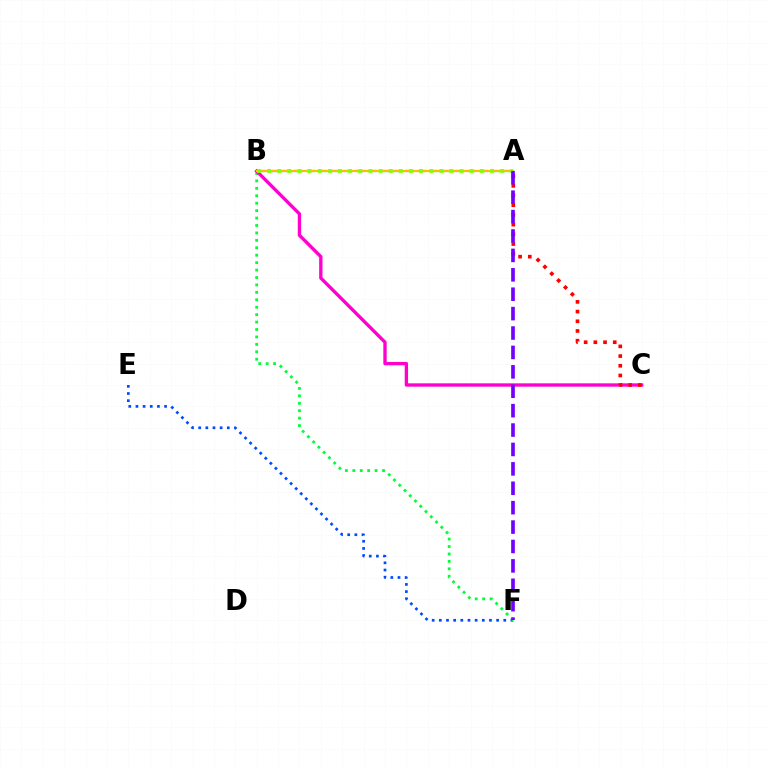{('A', 'B'): [{'color': '#00fff6', 'line_style': 'dashed', 'thickness': 1.68}, {'color': '#ffbd00', 'line_style': 'solid', 'thickness': 1.58}, {'color': '#84ff00', 'line_style': 'dotted', 'thickness': 2.75}], ('E', 'F'): [{'color': '#004bff', 'line_style': 'dotted', 'thickness': 1.95}], ('B', 'F'): [{'color': '#00ff39', 'line_style': 'dotted', 'thickness': 2.02}], ('B', 'C'): [{'color': '#ff00cf', 'line_style': 'solid', 'thickness': 2.41}], ('A', 'C'): [{'color': '#ff0000', 'line_style': 'dotted', 'thickness': 2.63}], ('A', 'F'): [{'color': '#7200ff', 'line_style': 'dashed', 'thickness': 2.64}]}